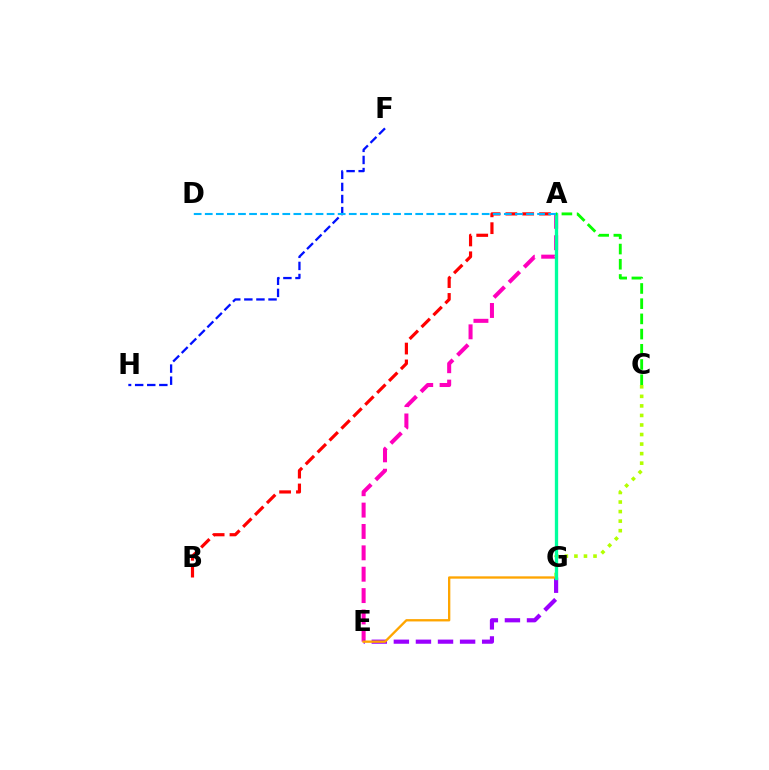{('A', 'E'): [{'color': '#ff00bd', 'line_style': 'dashed', 'thickness': 2.9}], ('E', 'G'): [{'color': '#9b00ff', 'line_style': 'dashed', 'thickness': 3.0}, {'color': '#ffa500', 'line_style': 'solid', 'thickness': 1.68}], ('C', 'G'): [{'color': '#b3ff00', 'line_style': 'dotted', 'thickness': 2.59}], ('F', 'H'): [{'color': '#0010ff', 'line_style': 'dashed', 'thickness': 1.64}], ('A', 'G'): [{'color': '#00ff9d', 'line_style': 'solid', 'thickness': 2.39}], ('A', 'B'): [{'color': '#ff0000', 'line_style': 'dashed', 'thickness': 2.29}], ('A', 'D'): [{'color': '#00b5ff', 'line_style': 'dashed', 'thickness': 1.5}], ('A', 'C'): [{'color': '#08ff00', 'line_style': 'dashed', 'thickness': 2.07}]}